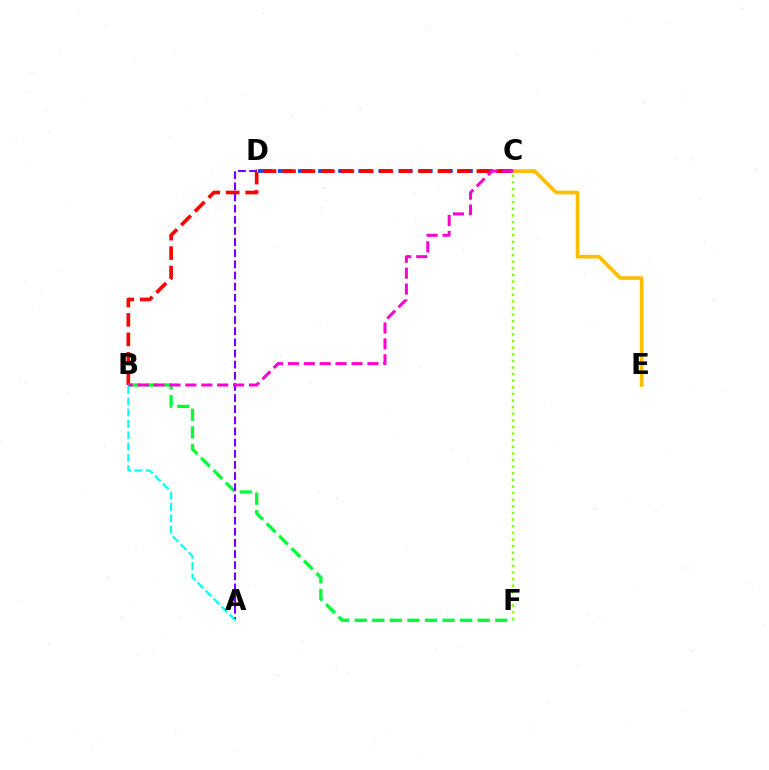{('C', 'D'): [{'color': '#004bff', 'line_style': 'dashed', 'thickness': 2.73}], ('B', 'C'): [{'color': '#ff0000', 'line_style': 'dashed', 'thickness': 2.64}, {'color': '#ff00cf', 'line_style': 'dashed', 'thickness': 2.16}], ('B', 'F'): [{'color': '#00ff39', 'line_style': 'dashed', 'thickness': 2.39}], ('C', 'F'): [{'color': '#84ff00', 'line_style': 'dotted', 'thickness': 1.8}], ('A', 'D'): [{'color': '#7200ff', 'line_style': 'dashed', 'thickness': 1.51}], ('C', 'E'): [{'color': '#ffbd00', 'line_style': 'solid', 'thickness': 2.63}], ('A', 'B'): [{'color': '#00fff6', 'line_style': 'dashed', 'thickness': 1.54}]}